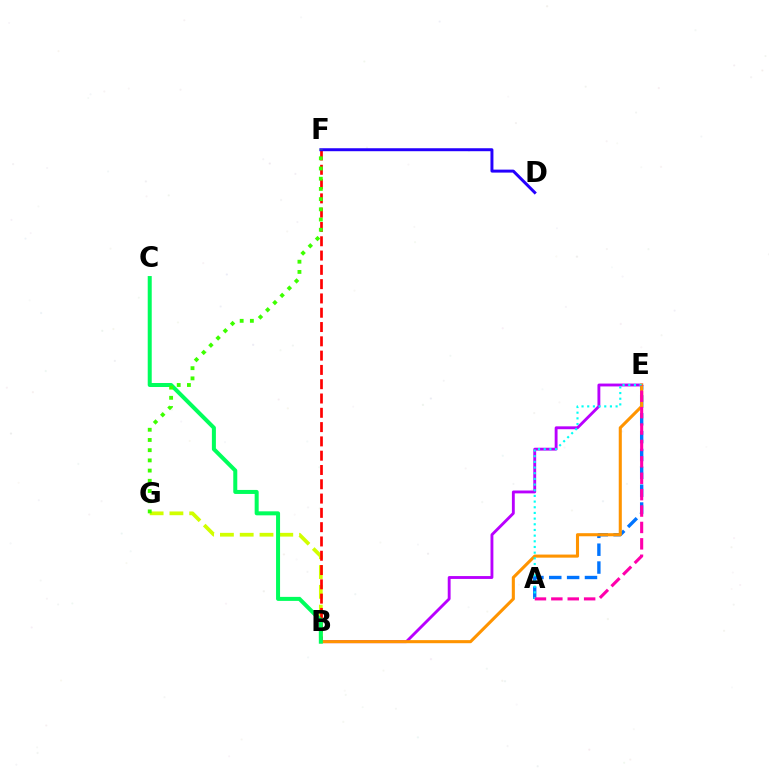{('B', 'G'): [{'color': '#d1ff00', 'line_style': 'dashed', 'thickness': 2.69}], ('A', 'E'): [{'color': '#0074ff', 'line_style': 'dashed', 'thickness': 2.43}, {'color': '#00fff6', 'line_style': 'dotted', 'thickness': 1.54}, {'color': '#ff00ac', 'line_style': 'dashed', 'thickness': 2.23}], ('B', 'F'): [{'color': '#ff0000', 'line_style': 'dashed', 'thickness': 1.94}], ('B', 'E'): [{'color': '#b900ff', 'line_style': 'solid', 'thickness': 2.06}, {'color': '#ff9400', 'line_style': 'solid', 'thickness': 2.22}], ('D', 'F'): [{'color': '#2500ff', 'line_style': 'solid', 'thickness': 2.14}], ('B', 'C'): [{'color': '#00ff5c', 'line_style': 'solid', 'thickness': 2.89}], ('F', 'G'): [{'color': '#3dff00', 'line_style': 'dotted', 'thickness': 2.77}]}